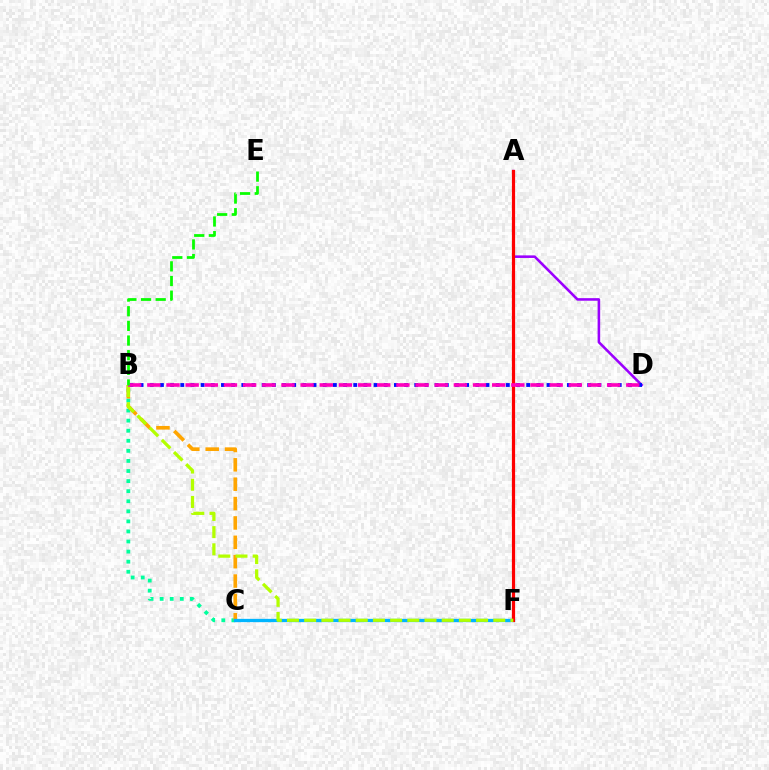{('B', 'C'): [{'color': '#00ff9d', 'line_style': 'dotted', 'thickness': 2.74}, {'color': '#ffa500', 'line_style': 'dashed', 'thickness': 2.63}], ('A', 'D'): [{'color': '#9b00ff', 'line_style': 'solid', 'thickness': 1.85}], ('B', 'D'): [{'color': '#0010ff', 'line_style': 'dotted', 'thickness': 2.76}, {'color': '#ff00bd', 'line_style': 'dashed', 'thickness': 2.6}], ('C', 'F'): [{'color': '#00b5ff', 'line_style': 'solid', 'thickness': 2.37}], ('A', 'F'): [{'color': '#ff0000', 'line_style': 'solid', 'thickness': 2.31}], ('B', 'F'): [{'color': '#b3ff00', 'line_style': 'dashed', 'thickness': 2.34}], ('B', 'E'): [{'color': '#08ff00', 'line_style': 'dashed', 'thickness': 1.99}]}